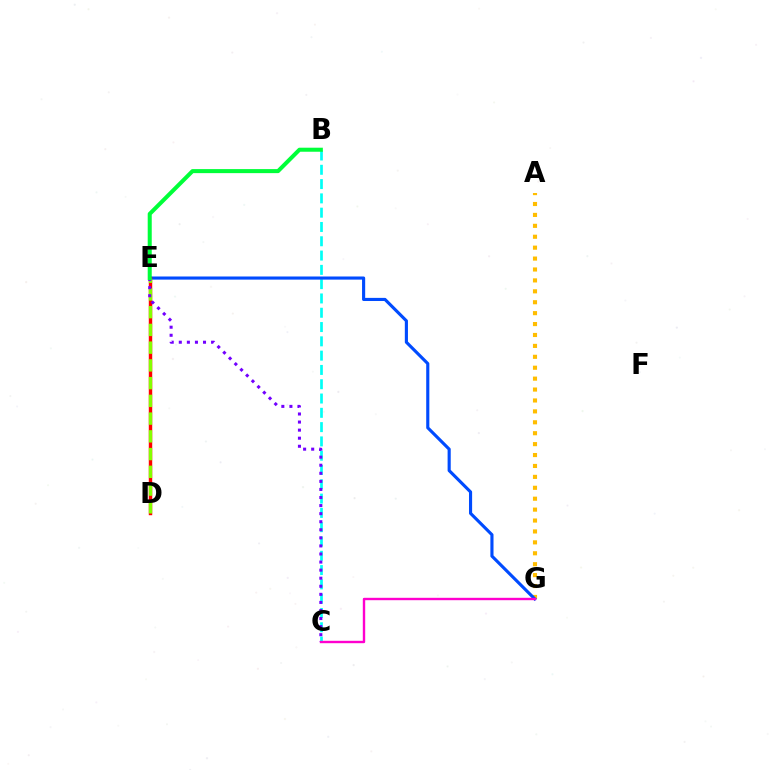{('A', 'G'): [{'color': '#ffbd00', 'line_style': 'dotted', 'thickness': 2.97}], ('B', 'C'): [{'color': '#00fff6', 'line_style': 'dashed', 'thickness': 1.94}], ('E', 'G'): [{'color': '#004bff', 'line_style': 'solid', 'thickness': 2.25}], ('D', 'E'): [{'color': '#ff0000', 'line_style': 'solid', 'thickness': 2.47}, {'color': '#84ff00', 'line_style': 'dashed', 'thickness': 2.41}], ('C', 'E'): [{'color': '#7200ff', 'line_style': 'dotted', 'thickness': 2.19}], ('B', 'E'): [{'color': '#00ff39', 'line_style': 'solid', 'thickness': 2.91}], ('C', 'G'): [{'color': '#ff00cf', 'line_style': 'solid', 'thickness': 1.72}]}